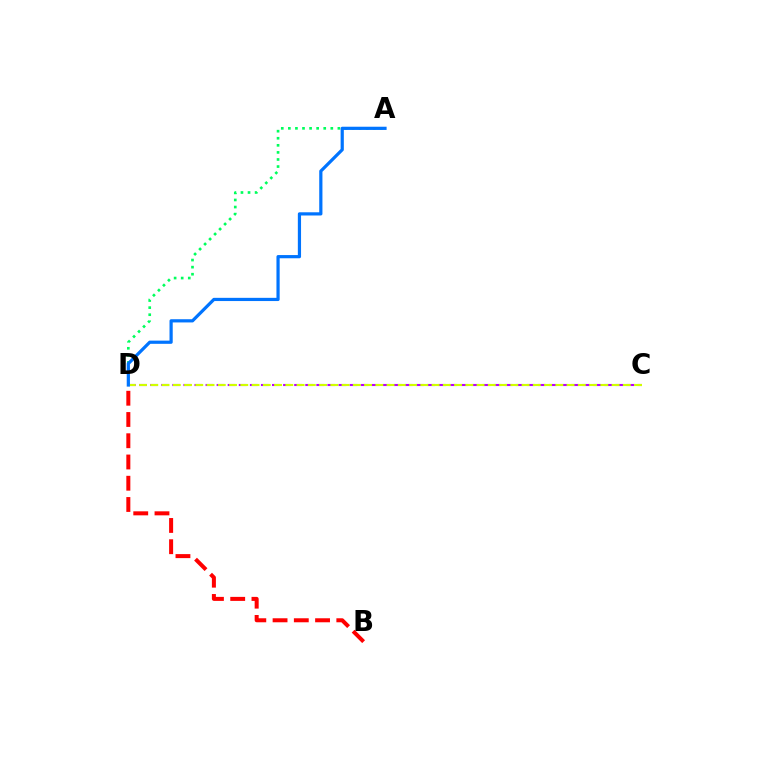{('A', 'D'): [{'color': '#00ff5c', 'line_style': 'dotted', 'thickness': 1.92}, {'color': '#0074ff', 'line_style': 'solid', 'thickness': 2.31}], ('B', 'D'): [{'color': '#ff0000', 'line_style': 'dashed', 'thickness': 2.89}], ('C', 'D'): [{'color': '#b900ff', 'line_style': 'dashed', 'thickness': 1.51}, {'color': '#d1ff00', 'line_style': 'dashed', 'thickness': 1.53}]}